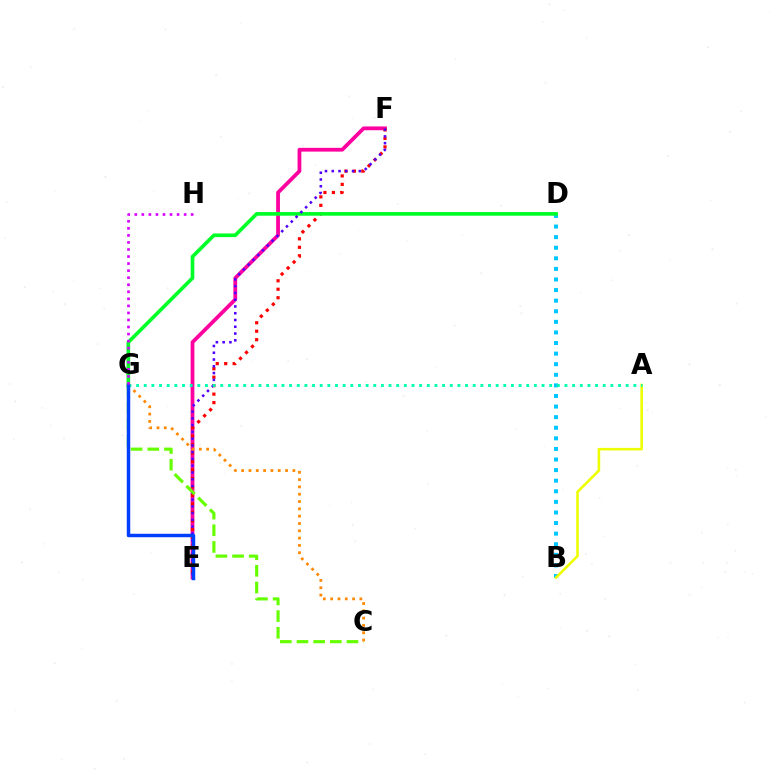{('B', 'D'): [{'color': '#00c7ff', 'line_style': 'dotted', 'thickness': 2.88}], ('E', 'F'): [{'color': '#ff00a0', 'line_style': 'solid', 'thickness': 2.72}, {'color': '#ff0000', 'line_style': 'dotted', 'thickness': 2.3}, {'color': '#4f00ff', 'line_style': 'dotted', 'thickness': 1.84}], ('D', 'G'): [{'color': '#00ff27', 'line_style': 'solid', 'thickness': 2.63}], ('C', 'G'): [{'color': '#66ff00', 'line_style': 'dashed', 'thickness': 2.26}, {'color': '#ff8800', 'line_style': 'dotted', 'thickness': 1.99}], ('A', 'B'): [{'color': '#eeff00', 'line_style': 'solid', 'thickness': 1.87}], ('A', 'G'): [{'color': '#00ffaf', 'line_style': 'dotted', 'thickness': 2.08}], ('E', 'G'): [{'color': '#003fff', 'line_style': 'solid', 'thickness': 2.5}], ('G', 'H'): [{'color': '#d600ff', 'line_style': 'dotted', 'thickness': 1.91}]}